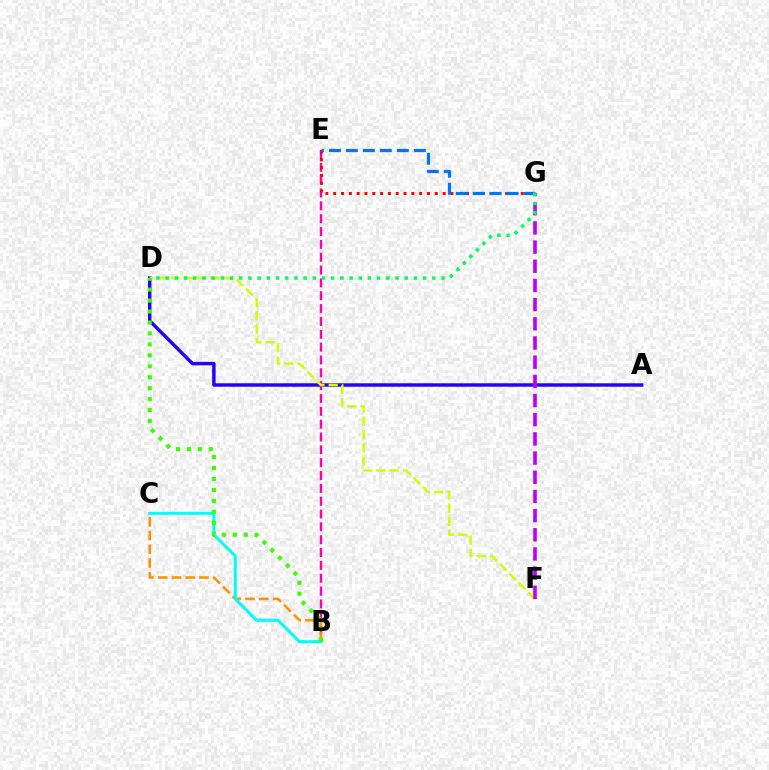{('A', 'D'): [{'color': '#2500ff', 'line_style': 'solid', 'thickness': 2.47}], ('B', 'E'): [{'color': '#ff00ac', 'line_style': 'dashed', 'thickness': 1.74}], ('B', 'C'): [{'color': '#ff9400', 'line_style': 'dashed', 'thickness': 1.87}, {'color': '#00fff6', 'line_style': 'solid', 'thickness': 2.17}], ('D', 'F'): [{'color': '#d1ff00', 'line_style': 'dashed', 'thickness': 1.81}], ('E', 'G'): [{'color': '#ff0000', 'line_style': 'dotted', 'thickness': 2.12}, {'color': '#0074ff', 'line_style': 'dashed', 'thickness': 2.31}], ('F', 'G'): [{'color': '#b900ff', 'line_style': 'dashed', 'thickness': 2.61}], ('B', 'D'): [{'color': '#3dff00', 'line_style': 'dotted', 'thickness': 2.98}], ('D', 'G'): [{'color': '#00ff5c', 'line_style': 'dotted', 'thickness': 2.5}]}